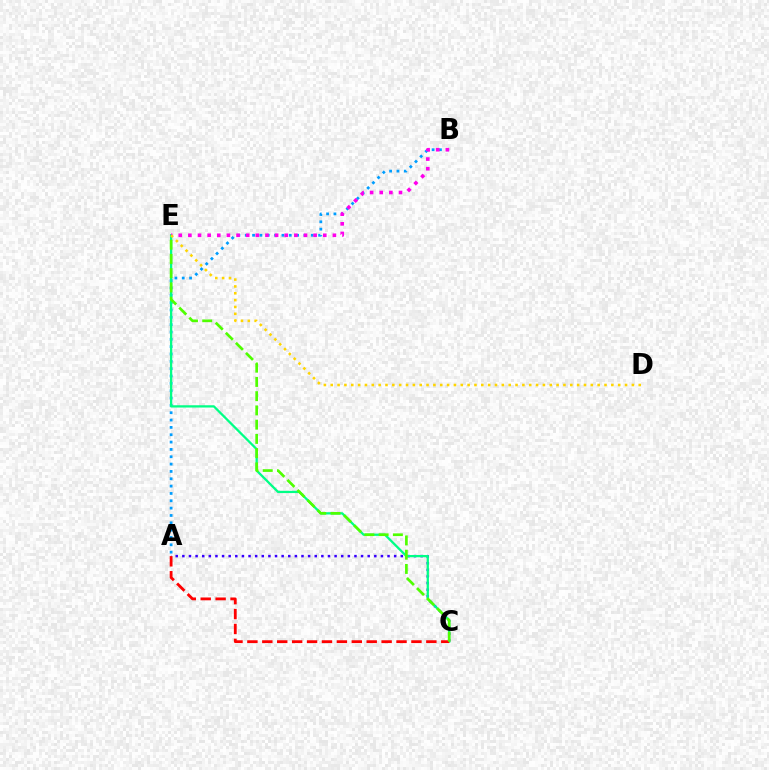{('A', 'B'): [{'color': '#009eff', 'line_style': 'dotted', 'thickness': 1.99}], ('A', 'C'): [{'color': '#3700ff', 'line_style': 'dotted', 'thickness': 1.8}, {'color': '#ff0000', 'line_style': 'dashed', 'thickness': 2.03}], ('C', 'E'): [{'color': '#00ff86', 'line_style': 'solid', 'thickness': 1.64}, {'color': '#4fff00', 'line_style': 'dashed', 'thickness': 1.94}], ('B', 'E'): [{'color': '#ff00ed', 'line_style': 'dotted', 'thickness': 2.62}], ('D', 'E'): [{'color': '#ffd500', 'line_style': 'dotted', 'thickness': 1.86}]}